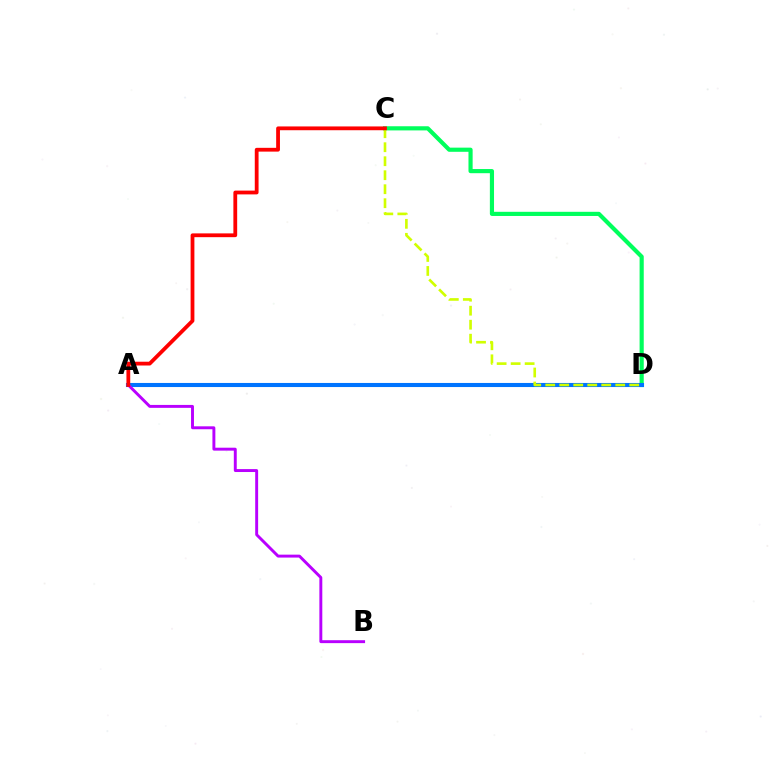{('C', 'D'): [{'color': '#00ff5c', 'line_style': 'solid', 'thickness': 2.99}, {'color': '#d1ff00', 'line_style': 'dashed', 'thickness': 1.9}], ('A', 'D'): [{'color': '#0074ff', 'line_style': 'solid', 'thickness': 2.94}], ('A', 'B'): [{'color': '#b900ff', 'line_style': 'solid', 'thickness': 2.11}], ('A', 'C'): [{'color': '#ff0000', 'line_style': 'solid', 'thickness': 2.73}]}